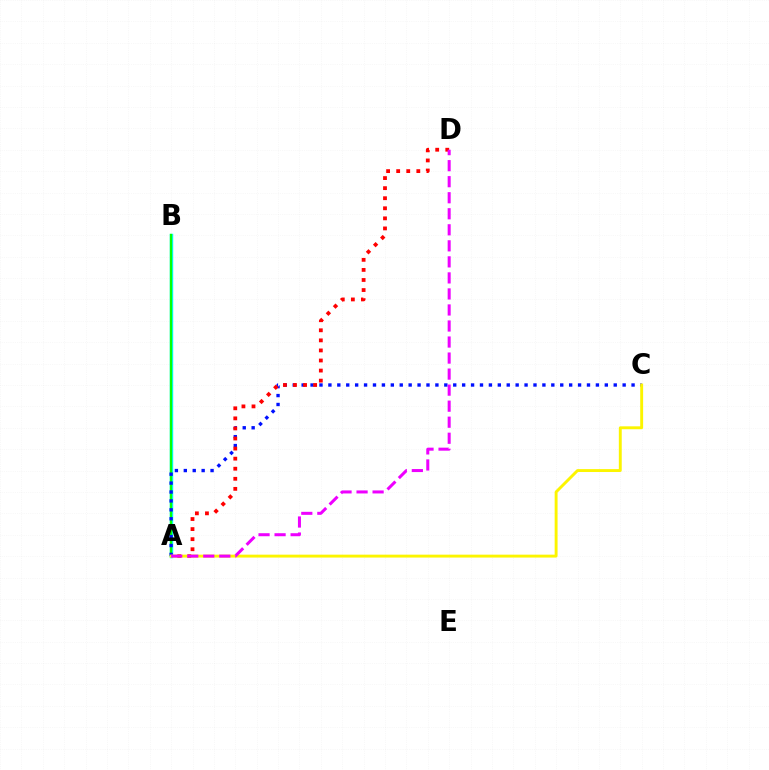{('A', 'B'): [{'color': '#00fff6', 'line_style': 'solid', 'thickness': 2.48}, {'color': '#08ff00', 'line_style': 'solid', 'thickness': 1.64}], ('A', 'C'): [{'color': '#0010ff', 'line_style': 'dotted', 'thickness': 2.42}, {'color': '#fcf500', 'line_style': 'solid', 'thickness': 2.09}], ('A', 'D'): [{'color': '#ff0000', 'line_style': 'dotted', 'thickness': 2.74}, {'color': '#ee00ff', 'line_style': 'dashed', 'thickness': 2.18}]}